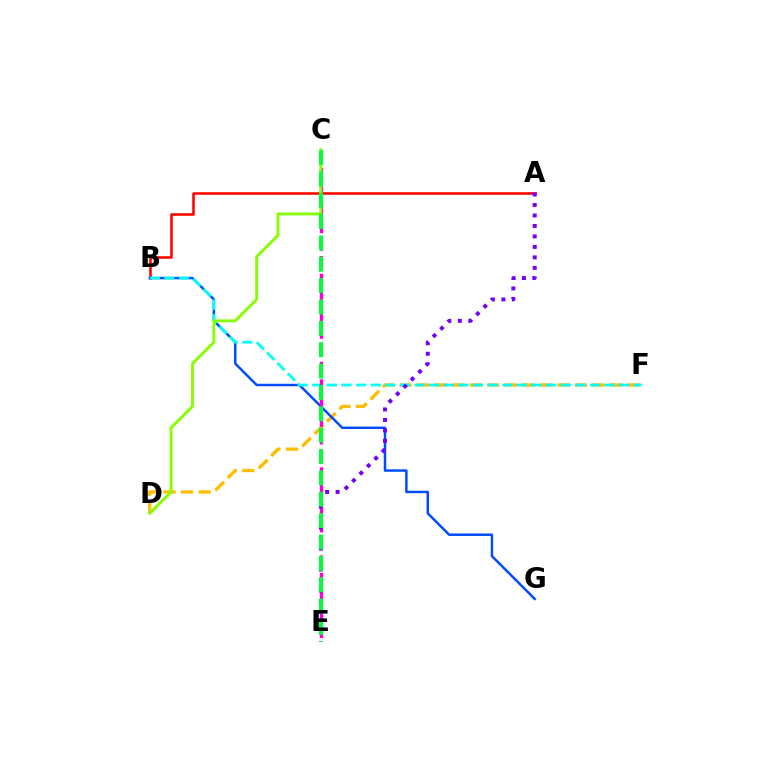{('A', 'B'): [{'color': '#ff0000', 'line_style': 'solid', 'thickness': 1.84}], ('D', 'F'): [{'color': '#ffbd00', 'line_style': 'dashed', 'thickness': 2.38}], ('B', 'G'): [{'color': '#004bff', 'line_style': 'solid', 'thickness': 1.77}], ('B', 'F'): [{'color': '#00fff6', 'line_style': 'dashed', 'thickness': 1.99}], ('C', 'E'): [{'color': '#ff00cf', 'line_style': 'dashed', 'thickness': 2.39}, {'color': '#00ff39', 'line_style': 'dashed', 'thickness': 2.9}], ('C', 'D'): [{'color': '#84ff00', 'line_style': 'solid', 'thickness': 2.06}], ('A', 'E'): [{'color': '#7200ff', 'line_style': 'dotted', 'thickness': 2.85}]}